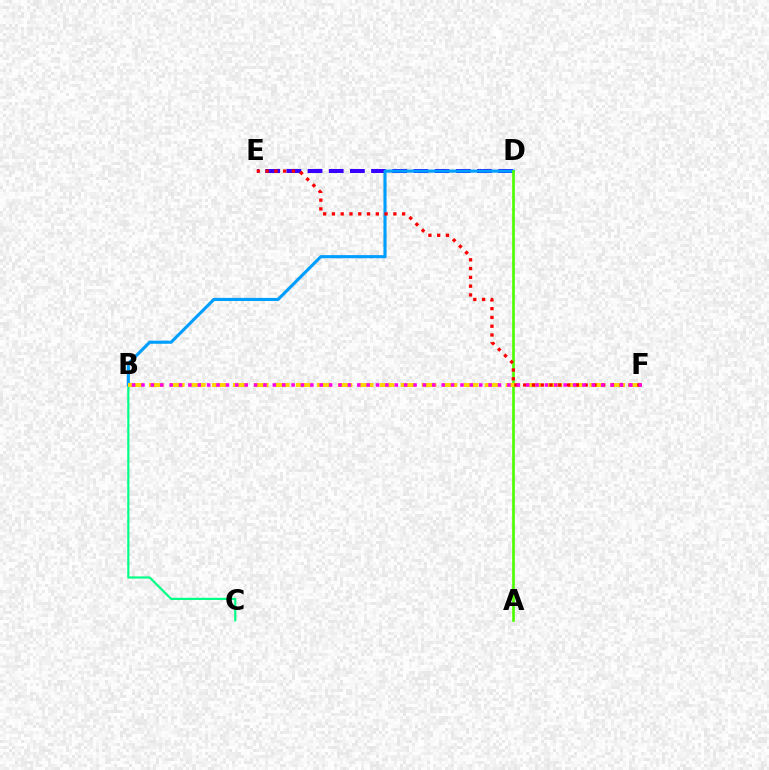{('D', 'E'): [{'color': '#3700ff', 'line_style': 'dashed', 'thickness': 2.88}], ('B', 'C'): [{'color': '#00ff86', 'line_style': 'solid', 'thickness': 1.57}], ('B', 'D'): [{'color': '#009eff', 'line_style': 'solid', 'thickness': 2.24}], ('A', 'D'): [{'color': '#4fff00', 'line_style': 'solid', 'thickness': 1.91}], ('B', 'F'): [{'color': '#ffd500', 'line_style': 'dashed', 'thickness': 2.85}, {'color': '#ff00ed', 'line_style': 'dotted', 'thickness': 2.55}], ('E', 'F'): [{'color': '#ff0000', 'line_style': 'dotted', 'thickness': 2.39}]}